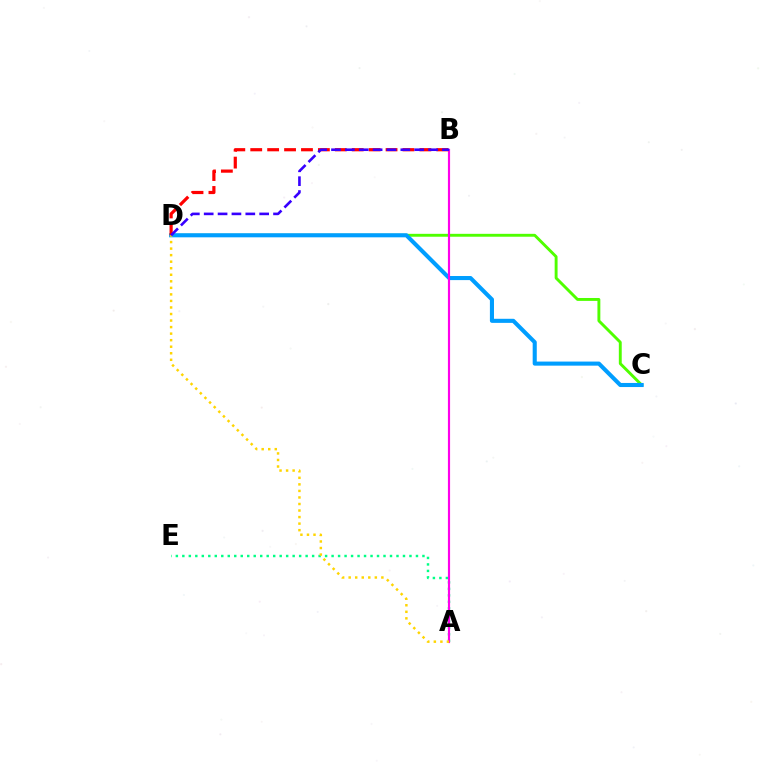{('C', 'D'): [{'color': '#4fff00', 'line_style': 'solid', 'thickness': 2.09}, {'color': '#009eff', 'line_style': 'solid', 'thickness': 2.94}], ('A', 'E'): [{'color': '#00ff86', 'line_style': 'dotted', 'thickness': 1.76}], ('A', 'B'): [{'color': '#ff00ed', 'line_style': 'solid', 'thickness': 1.56}], ('B', 'D'): [{'color': '#ff0000', 'line_style': 'dashed', 'thickness': 2.3}, {'color': '#3700ff', 'line_style': 'dashed', 'thickness': 1.88}], ('A', 'D'): [{'color': '#ffd500', 'line_style': 'dotted', 'thickness': 1.78}]}